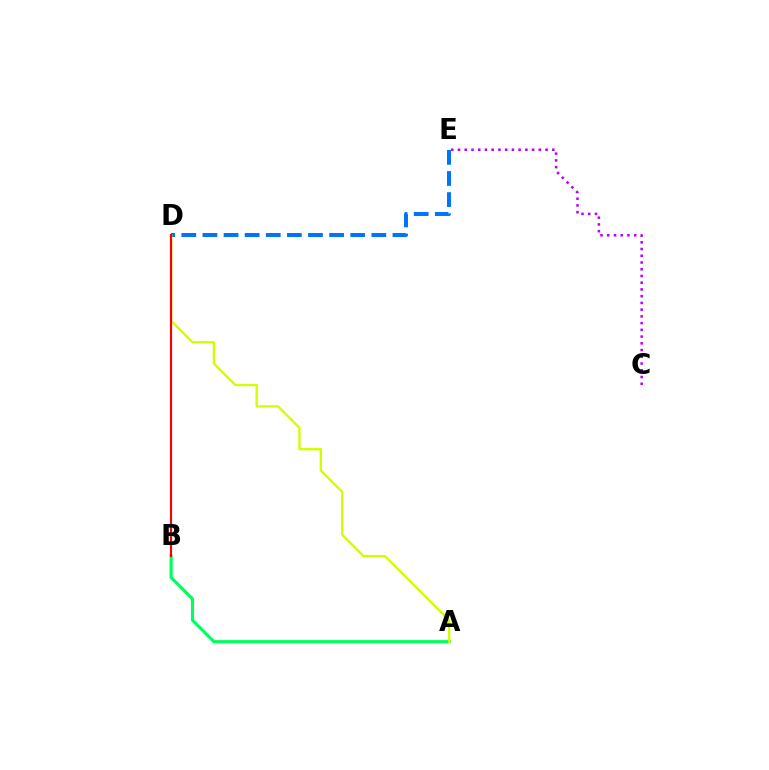{('C', 'E'): [{'color': '#b900ff', 'line_style': 'dotted', 'thickness': 1.83}], ('D', 'E'): [{'color': '#0074ff', 'line_style': 'dashed', 'thickness': 2.87}], ('A', 'B'): [{'color': '#00ff5c', 'line_style': 'solid', 'thickness': 2.24}], ('A', 'D'): [{'color': '#d1ff00', 'line_style': 'solid', 'thickness': 1.69}], ('B', 'D'): [{'color': '#ff0000', 'line_style': 'solid', 'thickness': 1.55}]}